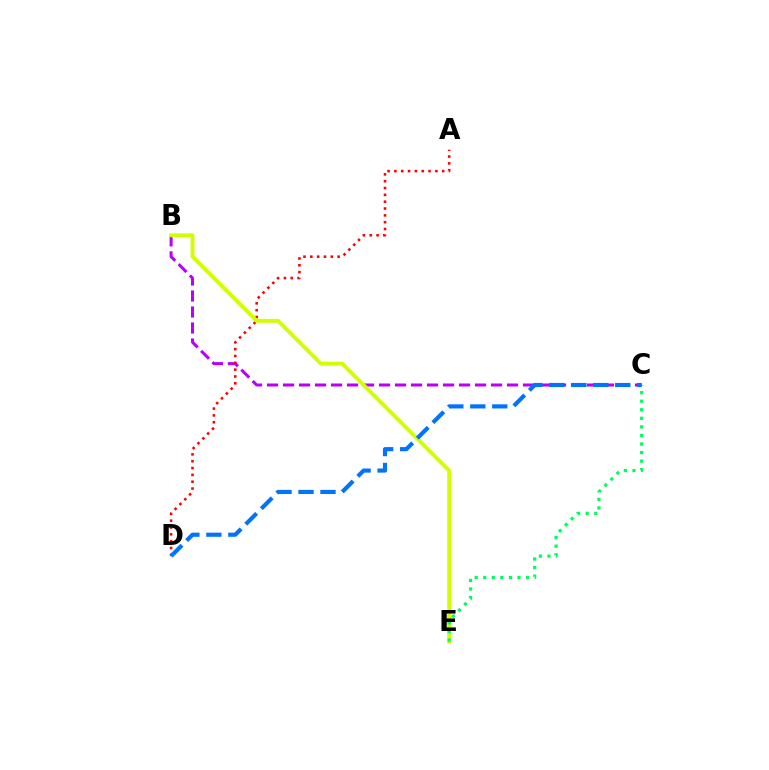{('B', 'C'): [{'color': '#b900ff', 'line_style': 'dashed', 'thickness': 2.17}], ('A', 'D'): [{'color': '#ff0000', 'line_style': 'dotted', 'thickness': 1.86}], ('B', 'E'): [{'color': '#d1ff00', 'line_style': 'solid', 'thickness': 2.78}], ('C', 'E'): [{'color': '#00ff5c', 'line_style': 'dotted', 'thickness': 2.33}], ('C', 'D'): [{'color': '#0074ff', 'line_style': 'dashed', 'thickness': 2.99}]}